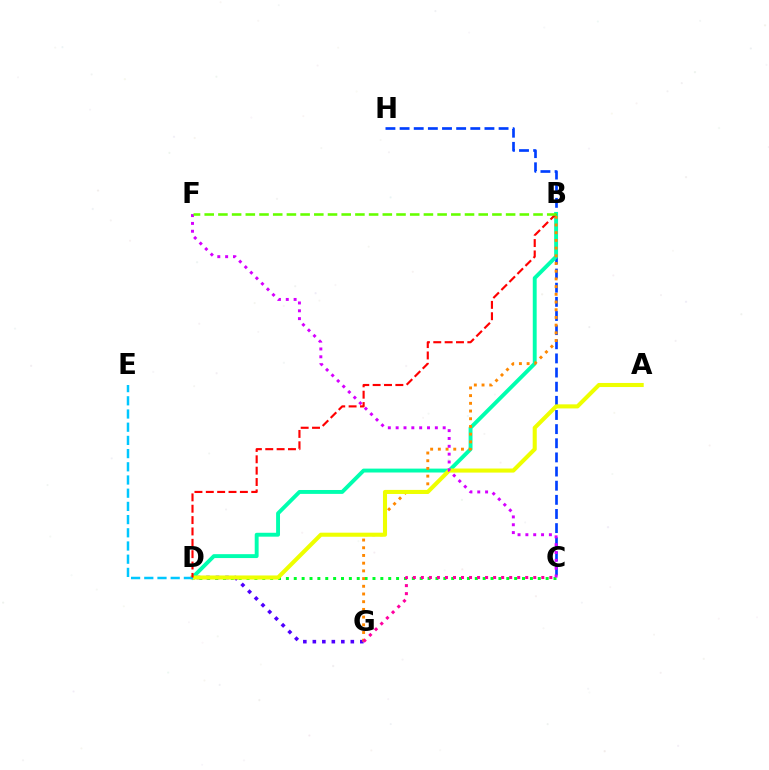{('C', 'H'): [{'color': '#003fff', 'line_style': 'dashed', 'thickness': 1.92}], ('B', 'D'): [{'color': '#00ffaf', 'line_style': 'solid', 'thickness': 2.8}, {'color': '#ff0000', 'line_style': 'dashed', 'thickness': 1.54}], ('C', 'D'): [{'color': '#00ff27', 'line_style': 'dotted', 'thickness': 2.14}], ('D', 'G'): [{'color': '#4f00ff', 'line_style': 'dotted', 'thickness': 2.58}], ('B', 'G'): [{'color': '#ff8800', 'line_style': 'dotted', 'thickness': 2.09}], ('A', 'D'): [{'color': '#eeff00', 'line_style': 'solid', 'thickness': 2.93}], ('C', 'G'): [{'color': '#ff00a0', 'line_style': 'dotted', 'thickness': 2.18}], ('C', 'F'): [{'color': '#d600ff', 'line_style': 'dotted', 'thickness': 2.13}], ('D', 'E'): [{'color': '#00c7ff', 'line_style': 'dashed', 'thickness': 1.79}], ('B', 'F'): [{'color': '#66ff00', 'line_style': 'dashed', 'thickness': 1.86}]}